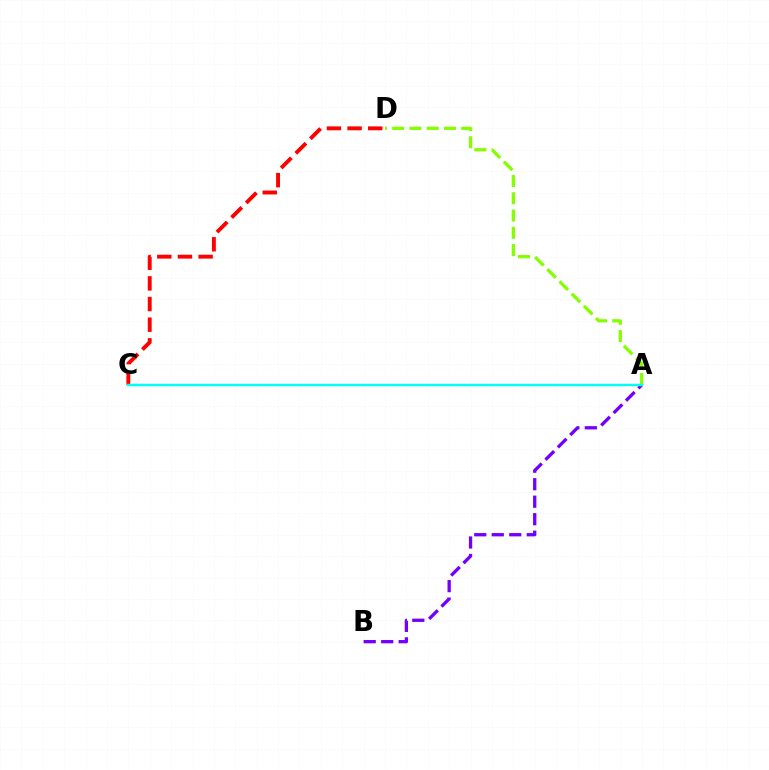{('A', 'D'): [{'color': '#84ff00', 'line_style': 'dashed', 'thickness': 2.34}], ('C', 'D'): [{'color': '#ff0000', 'line_style': 'dashed', 'thickness': 2.81}], ('A', 'B'): [{'color': '#7200ff', 'line_style': 'dashed', 'thickness': 2.38}], ('A', 'C'): [{'color': '#00fff6', 'line_style': 'solid', 'thickness': 1.76}]}